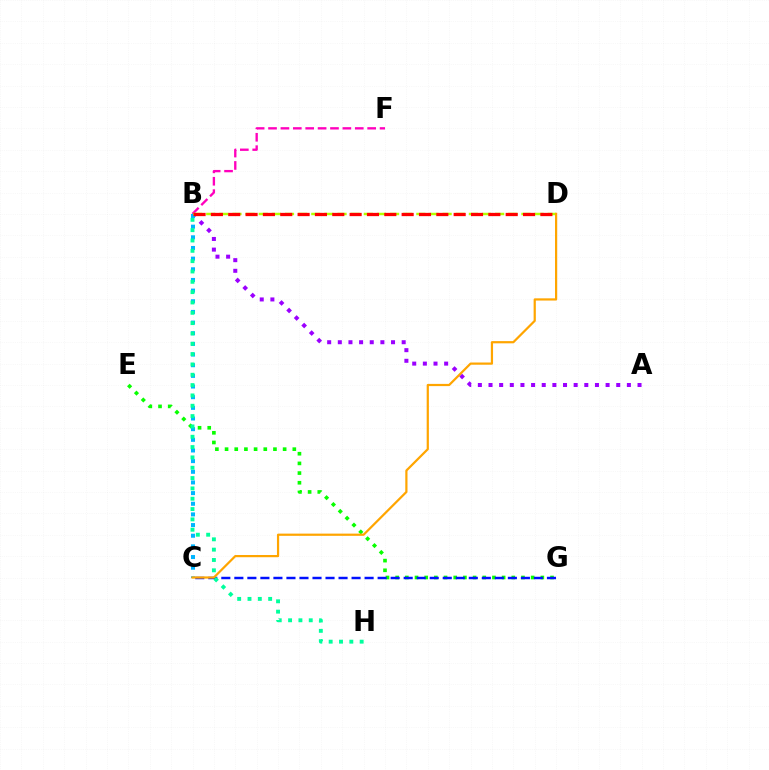{('B', 'F'): [{'color': '#ff00bd', 'line_style': 'dashed', 'thickness': 1.68}], ('A', 'B'): [{'color': '#9b00ff', 'line_style': 'dotted', 'thickness': 2.89}], ('B', 'C'): [{'color': '#00b5ff', 'line_style': 'dotted', 'thickness': 2.9}], ('B', 'D'): [{'color': '#b3ff00', 'line_style': 'dashed', 'thickness': 1.78}, {'color': '#ff0000', 'line_style': 'dashed', 'thickness': 2.36}], ('E', 'G'): [{'color': '#08ff00', 'line_style': 'dotted', 'thickness': 2.63}], ('C', 'G'): [{'color': '#0010ff', 'line_style': 'dashed', 'thickness': 1.77}], ('C', 'D'): [{'color': '#ffa500', 'line_style': 'solid', 'thickness': 1.59}], ('B', 'H'): [{'color': '#00ff9d', 'line_style': 'dotted', 'thickness': 2.81}]}